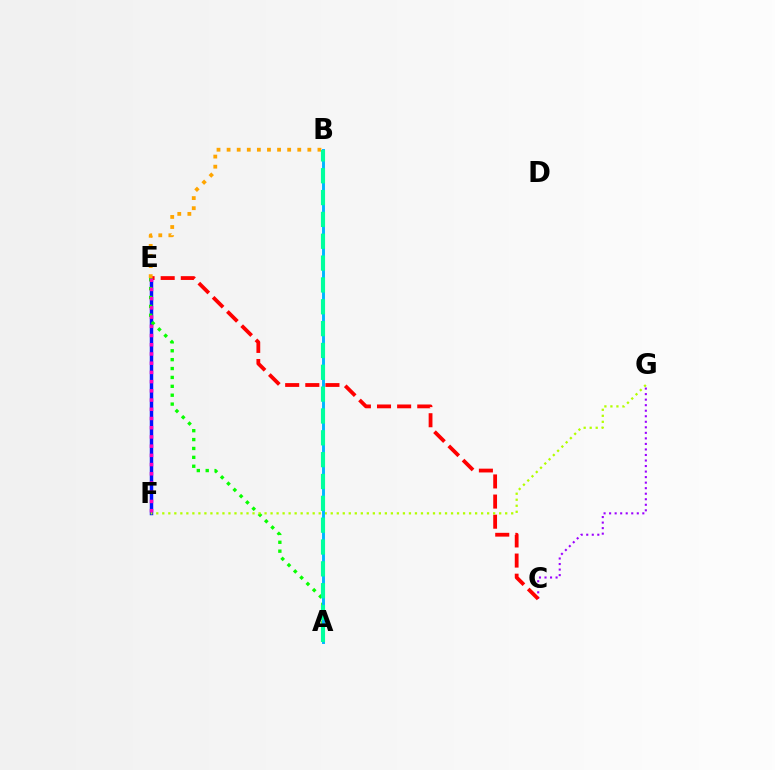{('E', 'F'): [{'color': '#0010ff', 'line_style': 'solid', 'thickness': 2.48}, {'color': '#ff00bd', 'line_style': 'dotted', 'thickness': 2.5}], ('C', 'G'): [{'color': '#9b00ff', 'line_style': 'dotted', 'thickness': 1.5}], ('C', 'E'): [{'color': '#ff0000', 'line_style': 'dashed', 'thickness': 2.73}], ('B', 'E'): [{'color': '#ffa500', 'line_style': 'dotted', 'thickness': 2.74}], ('A', 'E'): [{'color': '#08ff00', 'line_style': 'dotted', 'thickness': 2.41}], ('F', 'G'): [{'color': '#b3ff00', 'line_style': 'dotted', 'thickness': 1.63}], ('A', 'B'): [{'color': '#00b5ff', 'line_style': 'solid', 'thickness': 2.1}, {'color': '#00ff9d', 'line_style': 'dashed', 'thickness': 2.97}]}